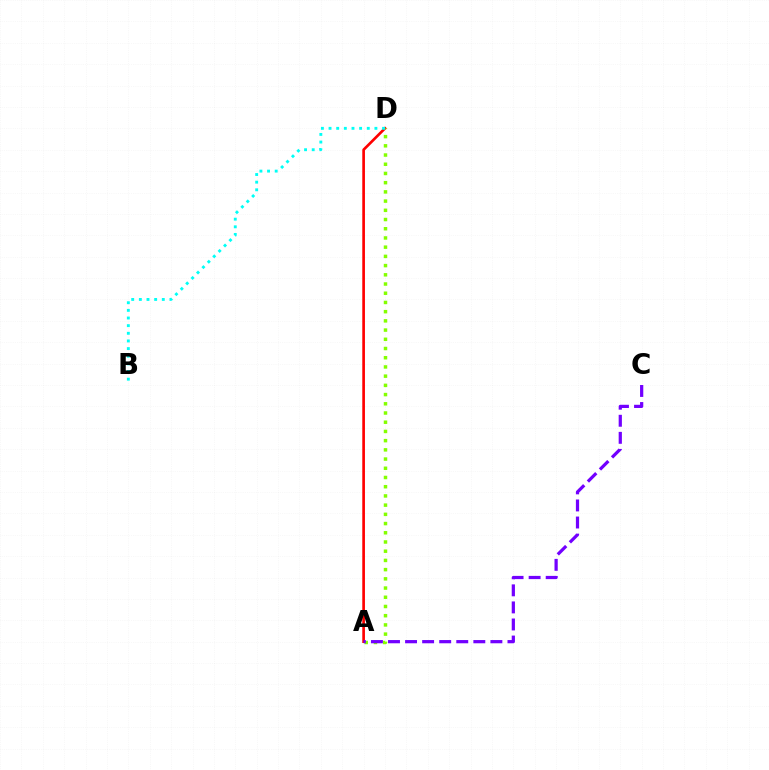{('A', 'D'): [{'color': '#ff0000', 'line_style': 'solid', 'thickness': 1.92}, {'color': '#84ff00', 'line_style': 'dotted', 'thickness': 2.5}], ('A', 'C'): [{'color': '#7200ff', 'line_style': 'dashed', 'thickness': 2.32}], ('B', 'D'): [{'color': '#00fff6', 'line_style': 'dotted', 'thickness': 2.08}]}